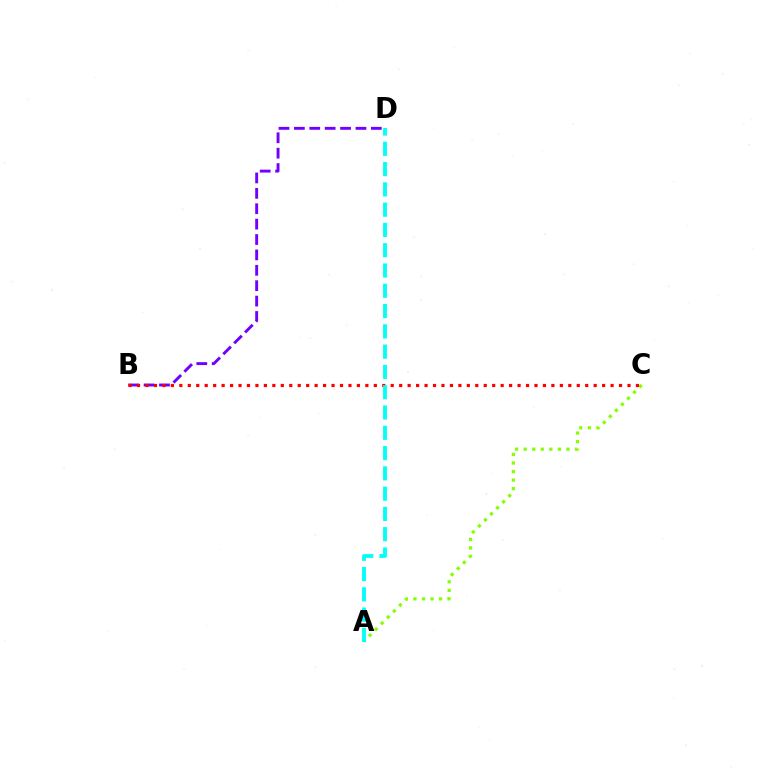{('B', 'D'): [{'color': '#7200ff', 'line_style': 'dashed', 'thickness': 2.09}], ('A', 'C'): [{'color': '#84ff00', 'line_style': 'dotted', 'thickness': 2.32}], ('B', 'C'): [{'color': '#ff0000', 'line_style': 'dotted', 'thickness': 2.3}], ('A', 'D'): [{'color': '#00fff6', 'line_style': 'dashed', 'thickness': 2.76}]}